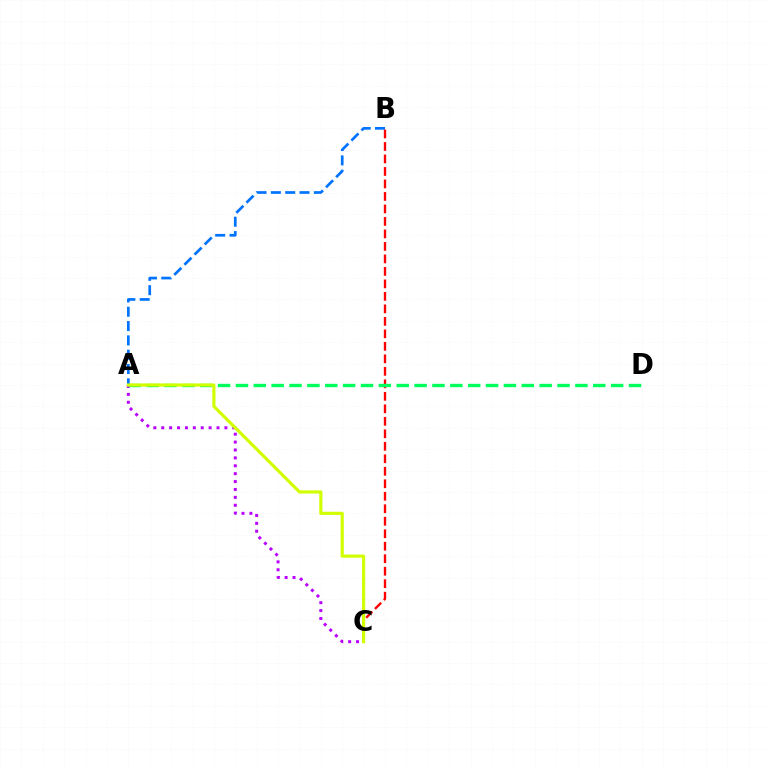{('A', 'C'): [{'color': '#b900ff', 'line_style': 'dotted', 'thickness': 2.15}, {'color': '#d1ff00', 'line_style': 'solid', 'thickness': 2.27}], ('A', 'B'): [{'color': '#0074ff', 'line_style': 'dashed', 'thickness': 1.95}], ('B', 'C'): [{'color': '#ff0000', 'line_style': 'dashed', 'thickness': 1.7}], ('A', 'D'): [{'color': '#00ff5c', 'line_style': 'dashed', 'thickness': 2.43}]}